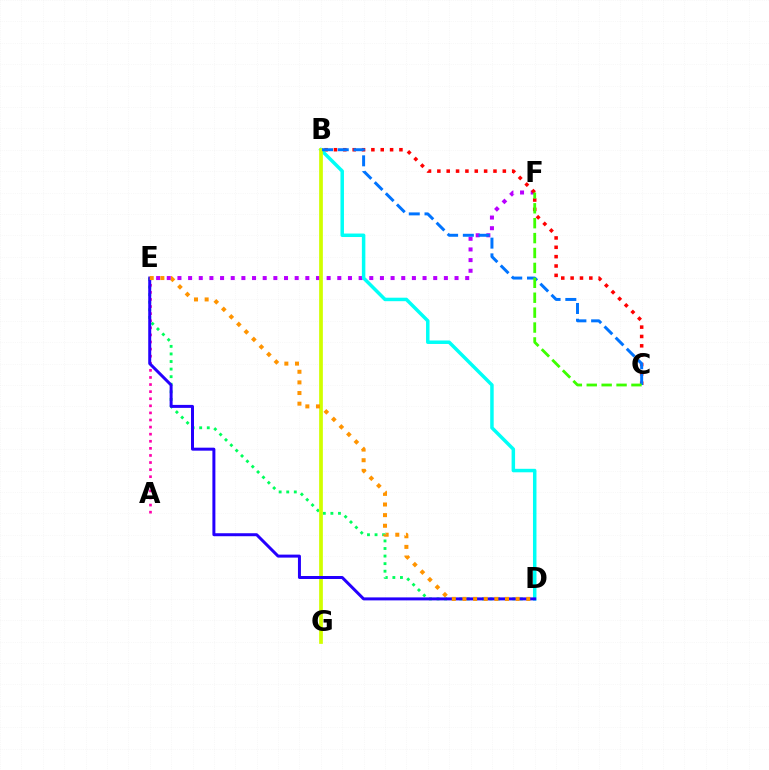{('E', 'F'): [{'color': '#b900ff', 'line_style': 'dotted', 'thickness': 2.9}], ('B', 'C'): [{'color': '#ff0000', 'line_style': 'dotted', 'thickness': 2.54}, {'color': '#0074ff', 'line_style': 'dashed', 'thickness': 2.14}], ('D', 'E'): [{'color': '#00ff5c', 'line_style': 'dotted', 'thickness': 2.06}, {'color': '#2500ff', 'line_style': 'solid', 'thickness': 2.15}, {'color': '#ff9400', 'line_style': 'dotted', 'thickness': 2.89}], ('B', 'D'): [{'color': '#00fff6', 'line_style': 'solid', 'thickness': 2.51}], ('B', 'G'): [{'color': '#d1ff00', 'line_style': 'solid', 'thickness': 2.69}], ('A', 'E'): [{'color': '#ff00ac', 'line_style': 'dotted', 'thickness': 1.93}], ('C', 'F'): [{'color': '#3dff00', 'line_style': 'dashed', 'thickness': 2.02}]}